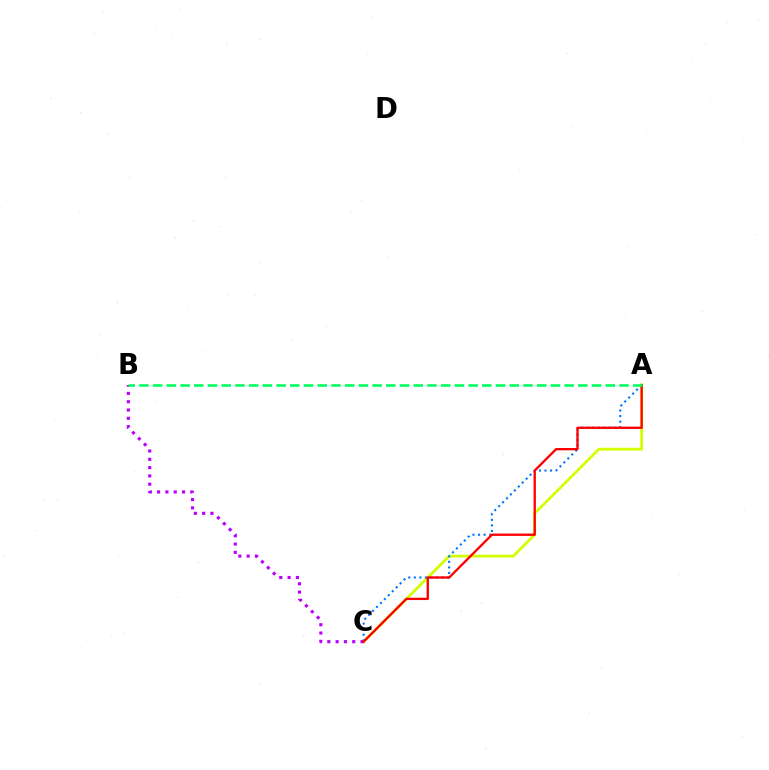{('A', 'C'): [{'color': '#d1ff00', 'line_style': 'solid', 'thickness': 2.01}, {'color': '#0074ff', 'line_style': 'dotted', 'thickness': 1.51}, {'color': '#ff0000', 'line_style': 'solid', 'thickness': 1.67}], ('B', 'C'): [{'color': '#b900ff', 'line_style': 'dotted', 'thickness': 2.26}], ('A', 'B'): [{'color': '#00ff5c', 'line_style': 'dashed', 'thickness': 1.86}]}